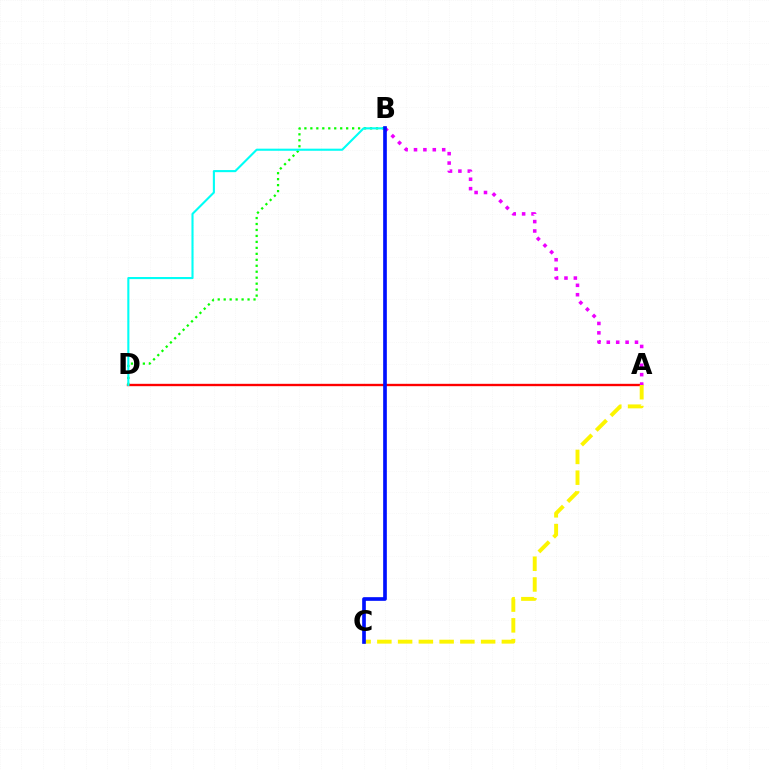{('A', 'D'): [{'color': '#ff0000', 'line_style': 'solid', 'thickness': 1.7}], ('B', 'D'): [{'color': '#08ff00', 'line_style': 'dotted', 'thickness': 1.62}, {'color': '#00fff6', 'line_style': 'solid', 'thickness': 1.52}], ('A', 'B'): [{'color': '#ee00ff', 'line_style': 'dotted', 'thickness': 2.55}], ('A', 'C'): [{'color': '#fcf500', 'line_style': 'dashed', 'thickness': 2.82}], ('B', 'C'): [{'color': '#0010ff', 'line_style': 'solid', 'thickness': 2.64}]}